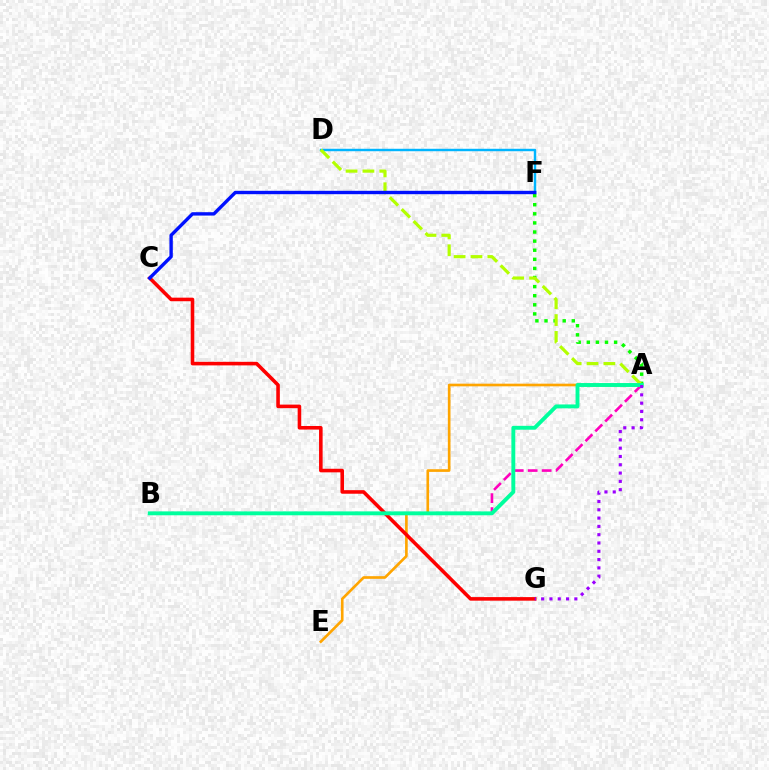{('D', 'F'): [{'color': '#00b5ff', 'line_style': 'solid', 'thickness': 1.76}], ('A', 'F'): [{'color': '#08ff00', 'line_style': 'dotted', 'thickness': 2.47}], ('A', 'E'): [{'color': '#ffa500', 'line_style': 'solid', 'thickness': 1.91}], ('A', 'B'): [{'color': '#ff00bd', 'line_style': 'dashed', 'thickness': 1.9}, {'color': '#00ff9d', 'line_style': 'solid', 'thickness': 2.8}], ('C', 'G'): [{'color': '#ff0000', 'line_style': 'solid', 'thickness': 2.57}], ('A', 'D'): [{'color': '#b3ff00', 'line_style': 'dashed', 'thickness': 2.29}], ('A', 'G'): [{'color': '#9b00ff', 'line_style': 'dotted', 'thickness': 2.26}], ('C', 'F'): [{'color': '#0010ff', 'line_style': 'solid', 'thickness': 2.43}]}